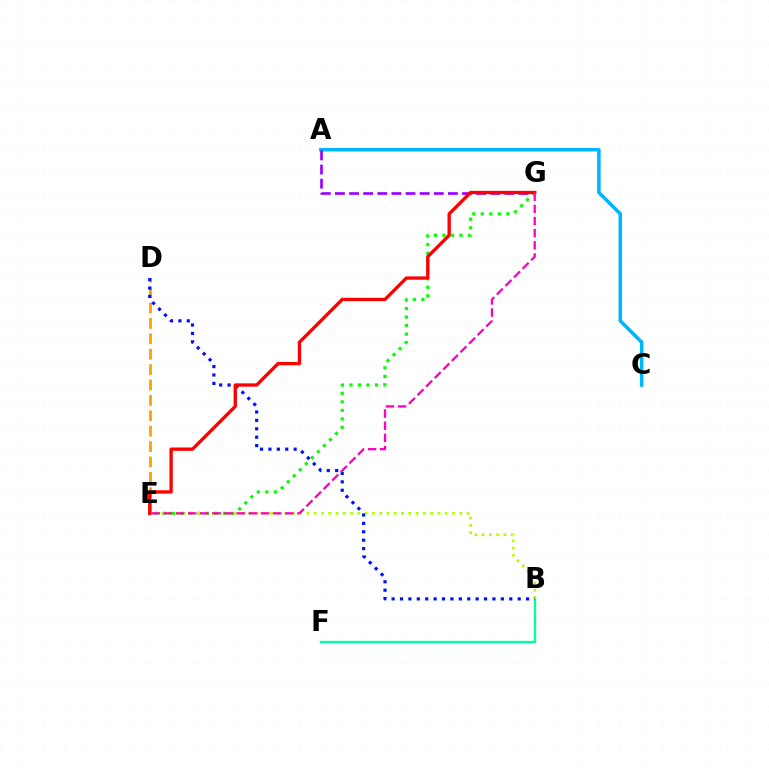{('A', 'C'): [{'color': '#00b5ff', 'line_style': 'solid', 'thickness': 2.54}], ('D', 'E'): [{'color': '#ffa500', 'line_style': 'dashed', 'thickness': 2.09}], ('B', 'F'): [{'color': '#00ff9d', 'line_style': 'solid', 'thickness': 1.69}], ('A', 'G'): [{'color': '#9b00ff', 'line_style': 'dashed', 'thickness': 1.92}], ('E', 'G'): [{'color': '#08ff00', 'line_style': 'dotted', 'thickness': 2.32}, {'color': '#ff0000', 'line_style': 'solid', 'thickness': 2.4}, {'color': '#ff00bd', 'line_style': 'dashed', 'thickness': 1.65}], ('B', 'E'): [{'color': '#b3ff00', 'line_style': 'dotted', 'thickness': 1.98}], ('B', 'D'): [{'color': '#0010ff', 'line_style': 'dotted', 'thickness': 2.28}]}